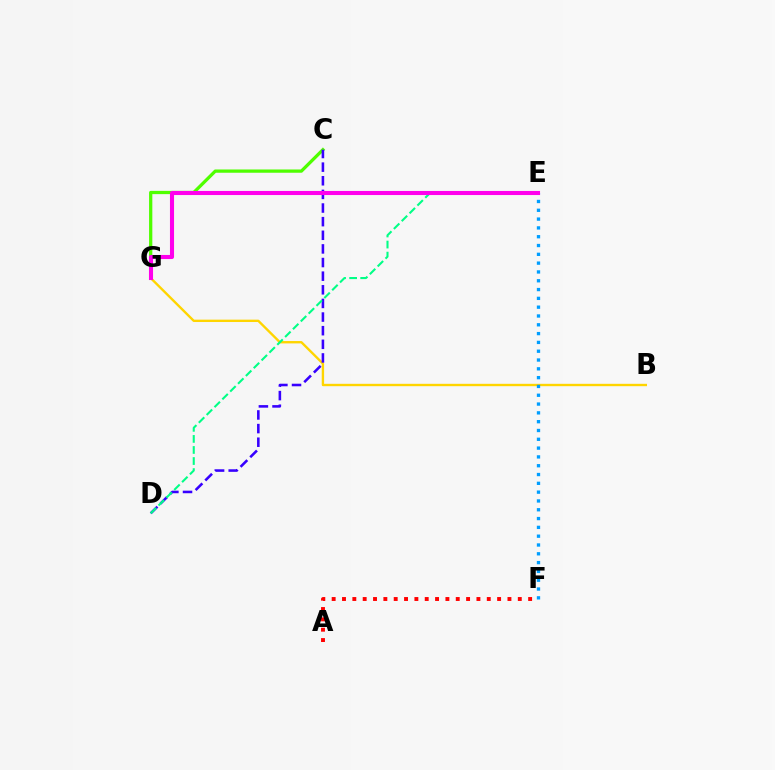{('B', 'G'): [{'color': '#ffd500', 'line_style': 'solid', 'thickness': 1.7}], ('C', 'G'): [{'color': '#4fff00', 'line_style': 'solid', 'thickness': 2.35}], ('A', 'F'): [{'color': '#ff0000', 'line_style': 'dotted', 'thickness': 2.81}], ('C', 'D'): [{'color': '#3700ff', 'line_style': 'dashed', 'thickness': 1.85}], ('D', 'E'): [{'color': '#00ff86', 'line_style': 'dashed', 'thickness': 1.5}], ('E', 'F'): [{'color': '#009eff', 'line_style': 'dotted', 'thickness': 2.39}], ('E', 'G'): [{'color': '#ff00ed', 'line_style': 'solid', 'thickness': 2.94}]}